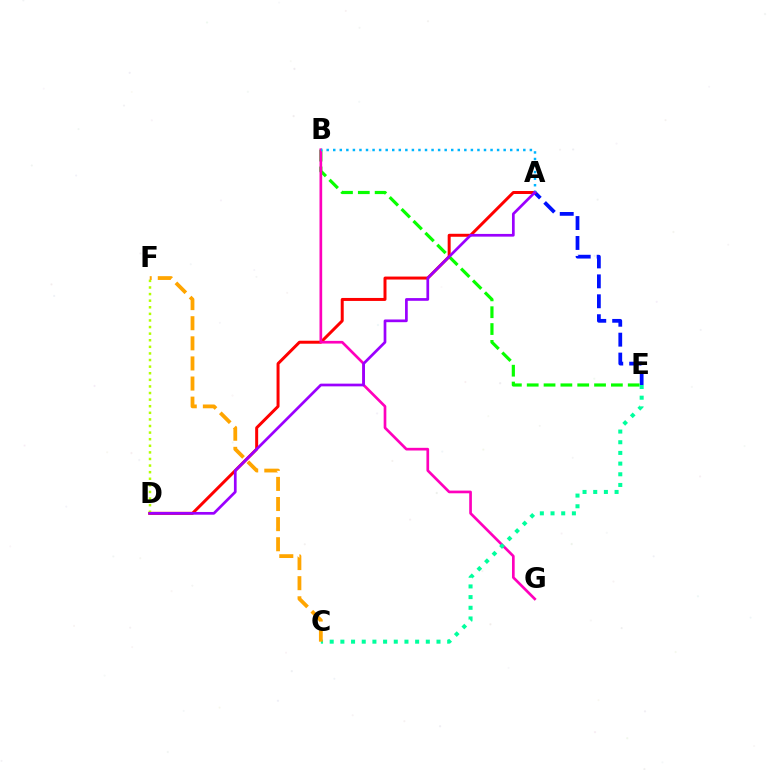{('A', 'E'): [{'color': '#0010ff', 'line_style': 'dashed', 'thickness': 2.71}], ('B', 'E'): [{'color': '#08ff00', 'line_style': 'dashed', 'thickness': 2.29}], ('A', 'D'): [{'color': '#ff0000', 'line_style': 'solid', 'thickness': 2.15}, {'color': '#9b00ff', 'line_style': 'solid', 'thickness': 1.95}], ('D', 'F'): [{'color': '#b3ff00', 'line_style': 'dotted', 'thickness': 1.79}], ('B', 'G'): [{'color': '#ff00bd', 'line_style': 'solid', 'thickness': 1.93}], ('C', 'E'): [{'color': '#00ff9d', 'line_style': 'dotted', 'thickness': 2.9}], ('A', 'B'): [{'color': '#00b5ff', 'line_style': 'dotted', 'thickness': 1.78}], ('C', 'F'): [{'color': '#ffa500', 'line_style': 'dashed', 'thickness': 2.73}]}